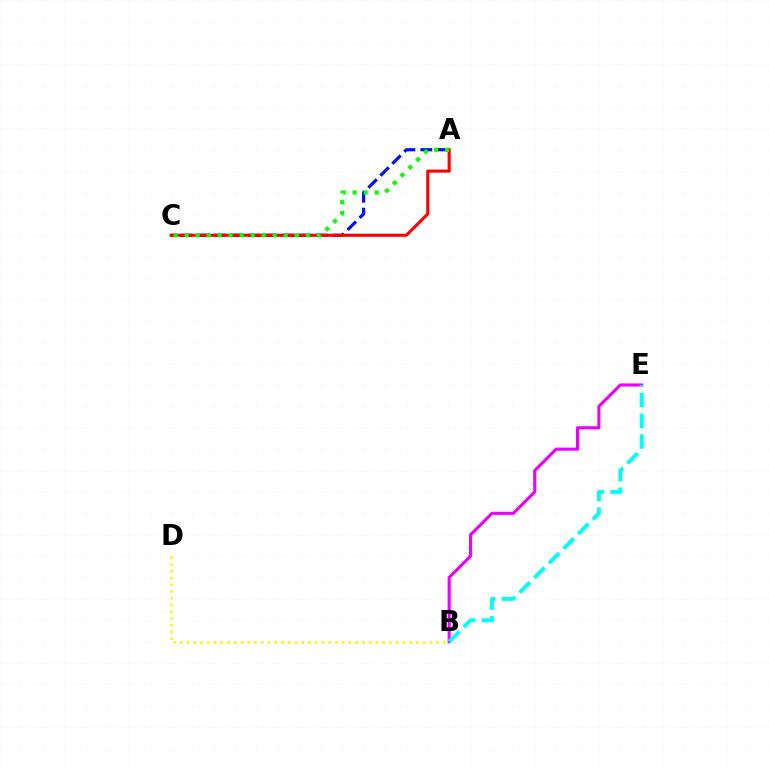{('A', 'C'): [{'color': '#0010ff', 'line_style': 'dashed', 'thickness': 2.3}, {'color': '#ff0000', 'line_style': 'solid', 'thickness': 2.22}, {'color': '#08ff00', 'line_style': 'dotted', 'thickness': 2.99}], ('B', 'E'): [{'color': '#ee00ff', 'line_style': 'solid', 'thickness': 2.22}, {'color': '#00fff6', 'line_style': 'dashed', 'thickness': 2.81}], ('B', 'D'): [{'color': '#fcf500', 'line_style': 'dotted', 'thickness': 1.83}]}